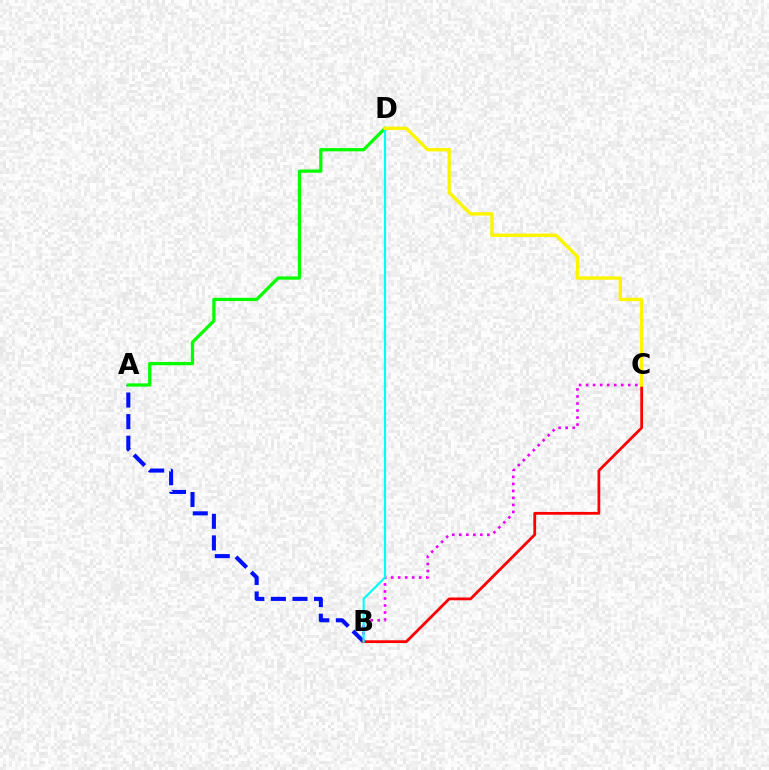{('A', 'B'): [{'color': '#0010ff', 'line_style': 'dashed', 'thickness': 2.93}], ('B', 'C'): [{'color': '#ee00ff', 'line_style': 'dotted', 'thickness': 1.91}, {'color': '#ff0000', 'line_style': 'solid', 'thickness': 2.0}], ('A', 'D'): [{'color': '#08ff00', 'line_style': 'solid', 'thickness': 2.34}], ('B', 'D'): [{'color': '#00fff6', 'line_style': 'solid', 'thickness': 1.58}], ('C', 'D'): [{'color': '#fcf500', 'line_style': 'solid', 'thickness': 2.44}]}